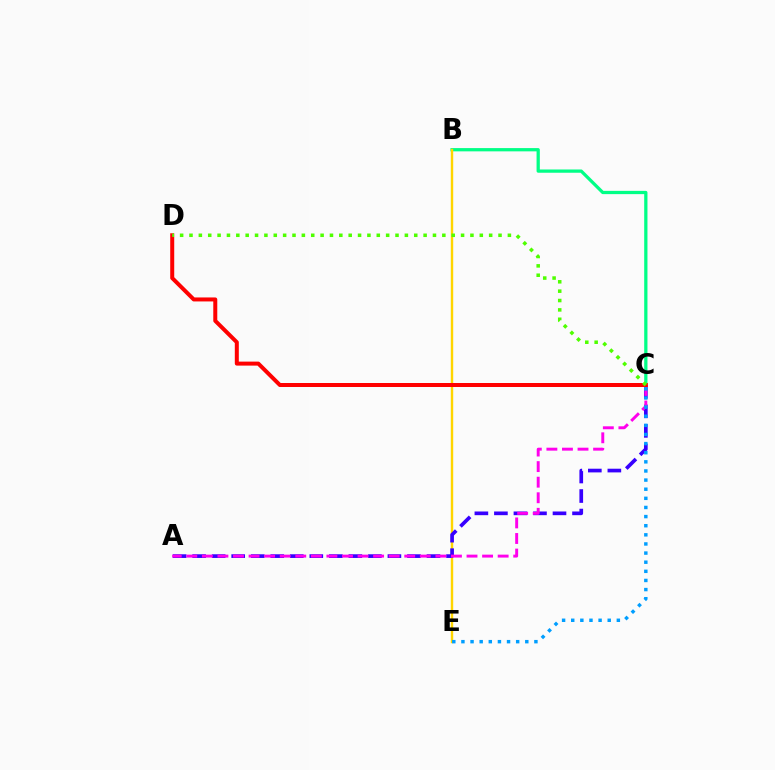{('B', 'C'): [{'color': '#00ff86', 'line_style': 'solid', 'thickness': 2.35}], ('B', 'E'): [{'color': '#ffd500', 'line_style': 'solid', 'thickness': 1.73}], ('A', 'C'): [{'color': '#3700ff', 'line_style': 'dashed', 'thickness': 2.65}, {'color': '#ff00ed', 'line_style': 'dashed', 'thickness': 2.11}], ('C', 'D'): [{'color': '#ff0000', 'line_style': 'solid', 'thickness': 2.88}, {'color': '#4fff00', 'line_style': 'dotted', 'thickness': 2.54}], ('C', 'E'): [{'color': '#009eff', 'line_style': 'dotted', 'thickness': 2.48}]}